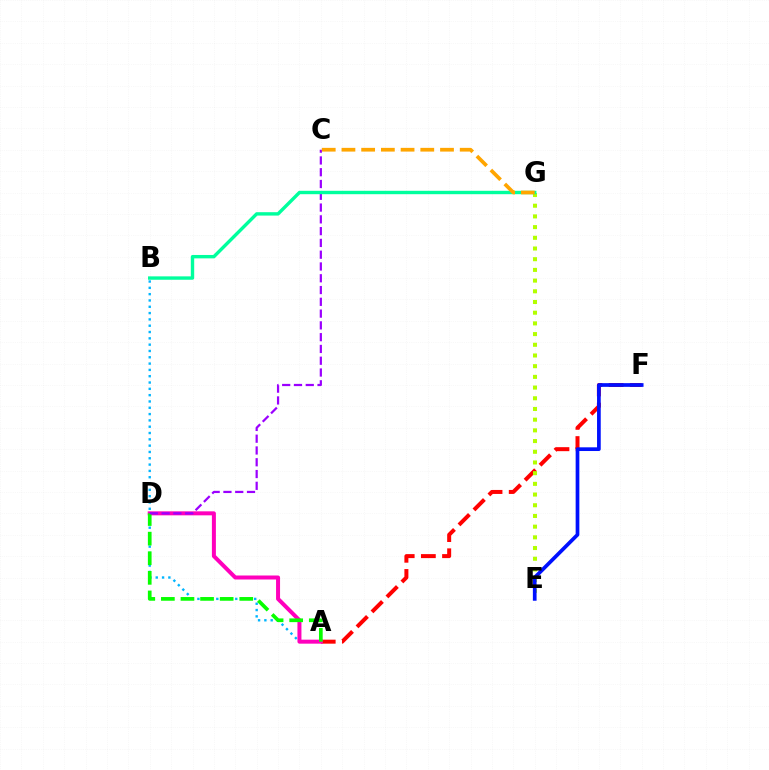{('A', 'F'): [{'color': '#ff0000', 'line_style': 'dashed', 'thickness': 2.87}], ('A', 'B'): [{'color': '#00b5ff', 'line_style': 'dotted', 'thickness': 1.72}], ('E', 'G'): [{'color': '#b3ff00', 'line_style': 'dotted', 'thickness': 2.91}], ('A', 'D'): [{'color': '#ff00bd', 'line_style': 'solid', 'thickness': 2.88}, {'color': '#08ff00', 'line_style': 'dashed', 'thickness': 2.66}], ('C', 'D'): [{'color': '#9b00ff', 'line_style': 'dashed', 'thickness': 1.6}], ('E', 'F'): [{'color': '#0010ff', 'line_style': 'solid', 'thickness': 2.67}], ('B', 'G'): [{'color': '#00ff9d', 'line_style': 'solid', 'thickness': 2.44}], ('C', 'G'): [{'color': '#ffa500', 'line_style': 'dashed', 'thickness': 2.68}]}